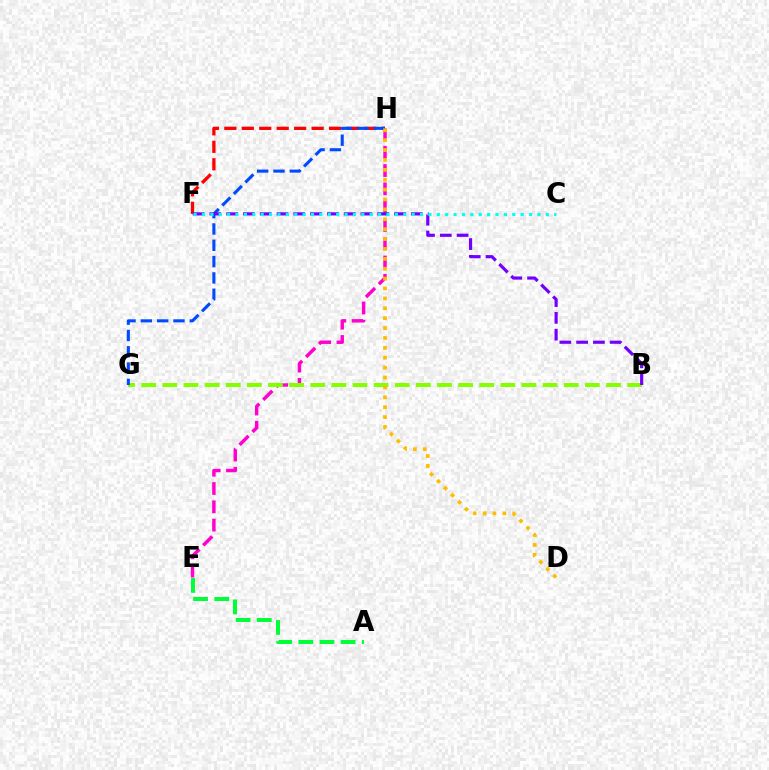{('F', 'H'): [{'color': '#ff0000', 'line_style': 'dashed', 'thickness': 2.37}], ('E', 'H'): [{'color': '#ff00cf', 'line_style': 'dashed', 'thickness': 2.48}], ('B', 'G'): [{'color': '#84ff00', 'line_style': 'dashed', 'thickness': 2.87}], ('G', 'H'): [{'color': '#004bff', 'line_style': 'dashed', 'thickness': 2.22}], ('A', 'E'): [{'color': '#00ff39', 'line_style': 'dashed', 'thickness': 2.88}], ('B', 'F'): [{'color': '#7200ff', 'line_style': 'dashed', 'thickness': 2.28}], ('C', 'F'): [{'color': '#00fff6', 'line_style': 'dotted', 'thickness': 2.28}], ('D', 'H'): [{'color': '#ffbd00', 'line_style': 'dotted', 'thickness': 2.69}]}